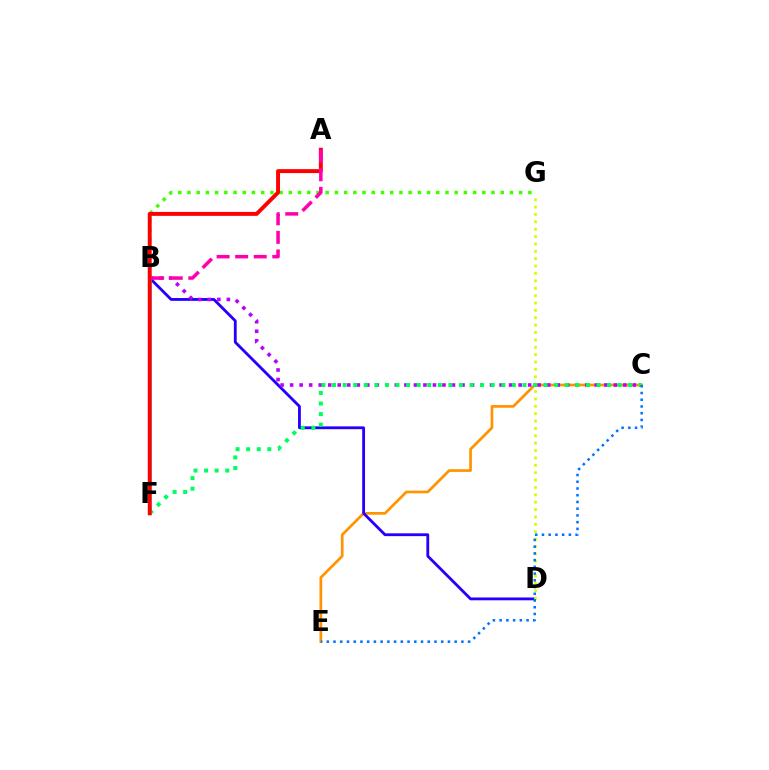{('B', 'G'): [{'color': '#3dff00', 'line_style': 'dotted', 'thickness': 2.5}], ('C', 'E'): [{'color': '#ff9400', 'line_style': 'solid', 'thickness': 1.95}, {'color': '#0074ff', 'line_style': 'dotted', 'thickness': 1.83}], ('B', 'D'): [{'color': '#2500ff', 'line_style': 'solid', 'thickness': 2.03}], ('B', 'F'): [{'color': '#00fff6', 'line_style': 'solid', 'thickness': 1.8}], ('D', 'G'): [{'color': '#d1ff00', 'line_style': 'dotted', 'thickness': 2.0}], ('B', 'C'): [{'color': '#b900ff', 'line_style': 'dotted', 'thickness': 2.59}], ('C', 'F'): [{'color': '#00ff5c', 'line_style': 'dotted', 'thickness': 2.87}], ('A', 'F'): [{'color': '#ff0000', 'line_style': 'solid', 'thickness': 2.83}], ('A', 'B'): [{'color': '#ff00ac', 'line_style': 'dashed', 'thickness': 2.52}]}